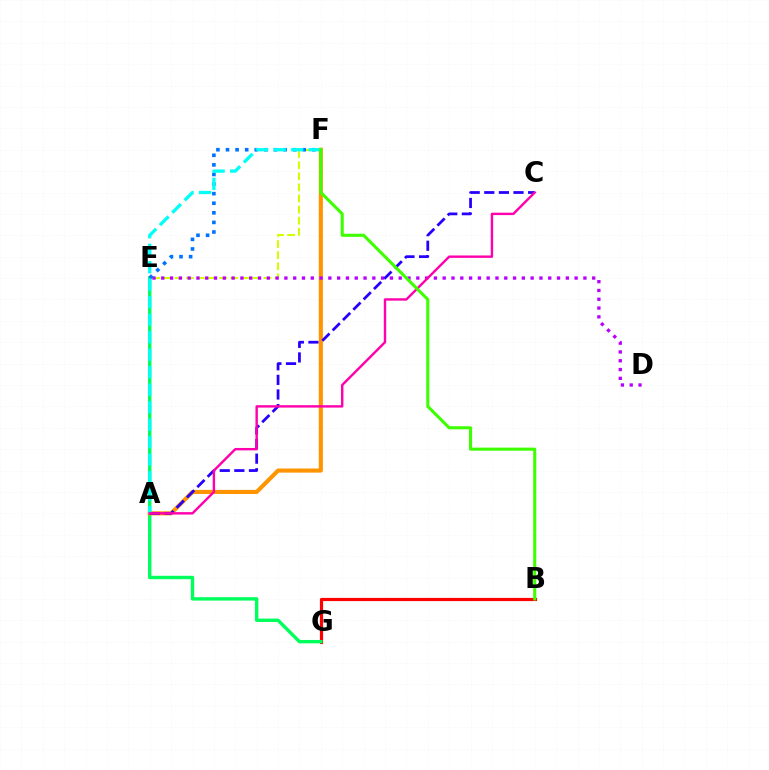{('E', 'F'): [{'color': '#d1ff00', 'line_style': 'dashed', 'thickness': 1.51}, {'color': '#0074ff', 'line_style': 'dotted', 'thickness': 2.61}], ('B', 'G'): [{'color': '#ff0000', 'line_style': 'solid', 'thickness': 2.29}], ('E', 'G'): [{'color': '#00ff5c', 'line_style': 'solid', 'thickness': 2.45}], ('A', 'F'): [{'color': '#ff9400', 'line_style': 'solid', 'thickness': 2.96}, {'color': '#00fff6', 'line_style': 'dashed', 'thickness': 2.38}], ('D', 'E'): [{'color': '#b900ff', 'line_style': 'dotted', 'thickness': 2.39}], ('A', 'C'): [{'color': '#2500ff', 'line_style': 'dashed', 'thickness': 1.98}, {'color': '#ff00ac', 'line_style': 'solid', 'thickness': 1.73}], ('B', 'F'): [{'color': '#3dff00', 'line_style': 'solid', 'thickness': 2.21}]}